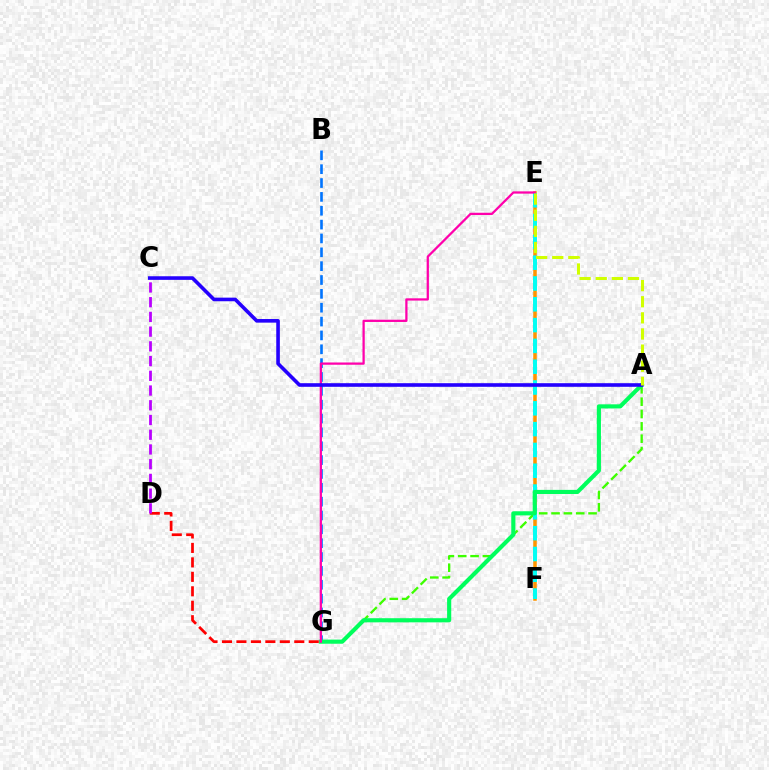{('A', 'G'): [{'color': '#3dff00', 'line_style': 'dashed', 'thickness': 1.68}, {'color': '#00ff5c', 'line_style': 'solid', 'thickness': 2.97}], ('E', 'F'): [{'color': '#ff9400', 'line_style': 'solid', 'thickness': 2.54}, {'color': '#00fff6', 'line_style': 'dashed', 'thickness': 2.83}], ('B', 'G'): [{'color': '#0074ff', 'line_style': 'dashed', 'thickness': 1.88}], ('D', 'G'): [{'color': '#ff0000', 'line_style': 'dashed', 'thickness': 1.96}], ('E', 'G'): [{'color': '#ff00ac', 'line_style': 'solid', 'thickness': 1.63}], ('C', 'D'): [{'color': '#b900ff', 'line_style': 'dashed', 'thickness': 2.0}], ('A', 'C'): [{'color': '#2500ff', 'line_style': 'solid', 'thickness': 2.6}], ('A', 'E'): [{'color': '#d1ff00', 'line_style': 'dashed', 'thickness': 2.19}]}